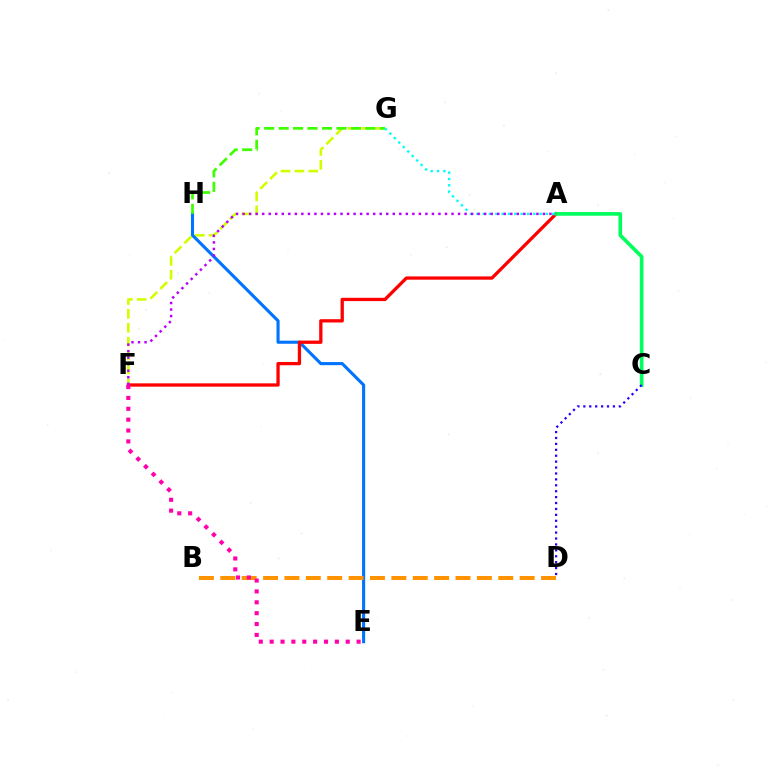{('F', 'G'): [{'color': '#d1ff00', 'line_style': 'dashed', 'thickness': 1.89}], ('E', 'H'): [{'color': '#0074ff', 'line_style': 'solid', 'thickness': 2.24}], ('A', 'F'): [{'color': '#ff0000', 'line_style': 'solid', 'thickness': 2.37}, {'color': '#b900ff', 'line_style': 'dotted', 'thickness': 1.77}], ('B', 'D'): [{'color': '#ff9400', 'line_style': 'dashed', 'thickness': 2.9}], ('A', 'C'): [{'color': '#00ff5c', 'line_style': 'solid', 'thickness': 2.63}], ('C', 'D'): [{'color': '#2500ff', 'line_style': 'dotted', 'thickness': 1.61}], ('E', 'F'): [{'color': '#ff00ac', 'line_style': 'dotted', 'thickness': 2.95}], ('G', 'H'): [{'color': '#3dff00', 'line_style': 'dashed', 'thickness': 1.96}], ('A', 'G'): [{'color': '#00fff6', 'line_style': 'dotted', 'thickness': 1.72}]}